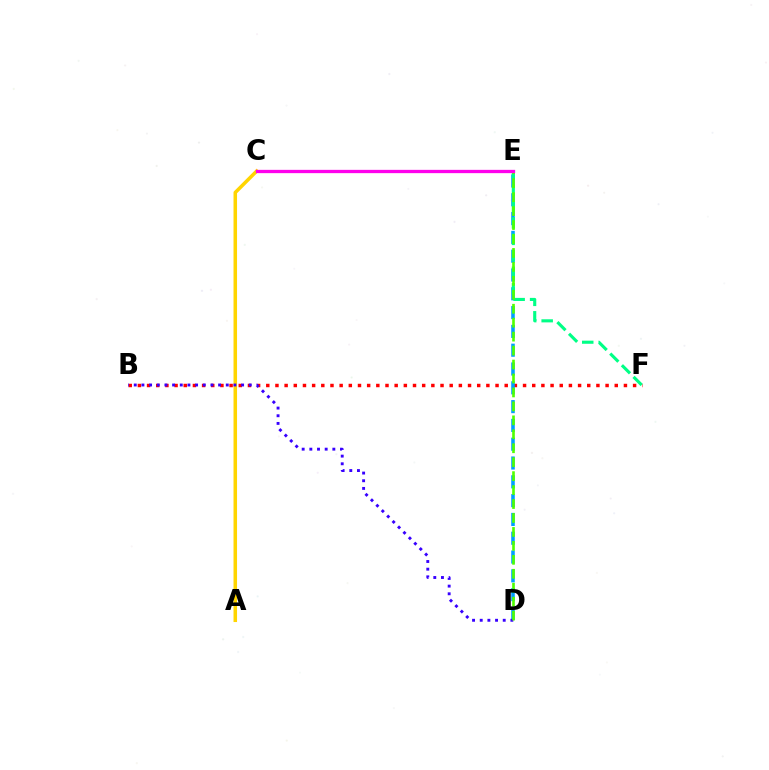{('B', 'F'): [{'color': '#ff0000', 'line_style': 'dotted', 'thickness': 2.49}], ('D', 'E'): [{'color': '#009eff', 'line_style': 'dashed', 'thickness': 2.55}, {'color': '#4fff00', 'line_style': 'dashed', 'thickness': 1.9}], ('E', 'F'): [{'color': '#00ff86', 'line_style': 'dashed', 'thickness': 2.24}], ('A', 'C'): [{'color': '#ffd500', 'line_style': 'solid', 'thickness': 2.54}], ('B', 'D'): [{'color': '#3700ff', 'line_style': 'dotted', 'thickness': 2.08}], ('C', 'E'): [{'color': '#ff00ed', 'line_style': 'solid', 'thickness': 2.37}]}